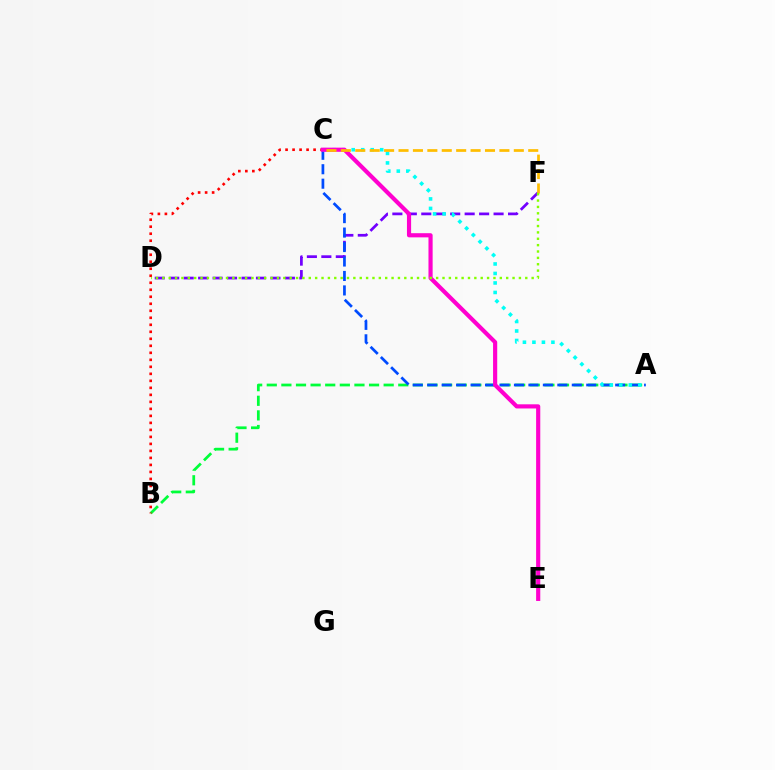{('D', 'F'): [{'color': '#7200ff', 'line_style': 'dashed', 'thickness': 1.96}, {'color': '#84ff00', 'line_style': 'dotted', 'thickness': 1.73}], ('A', 'B'): [{'color': '#00ff39', 'line_style': 'dashed', 'thickness': 1.98}], ('A', 'C'): [{'color': '#004bff', 'line_style': 'dashed', 'thickness': 1.96}, {'color': '#00fff6', 'line_style': 'dotted', 'thickness': 2.58}], ('B', 'C'): [{'color': '#ff0000', 'line_style': 'dotted', 'thickness': 1.9}], ('C', 'E'): [{'color': '#ff00cf', 'line_style': 'solid', 'thickness': 2.99}], ('C', 'F'): [{'color': '#ffbd00', 'line_style': 'dashed', 'thickness': 1.96}]}